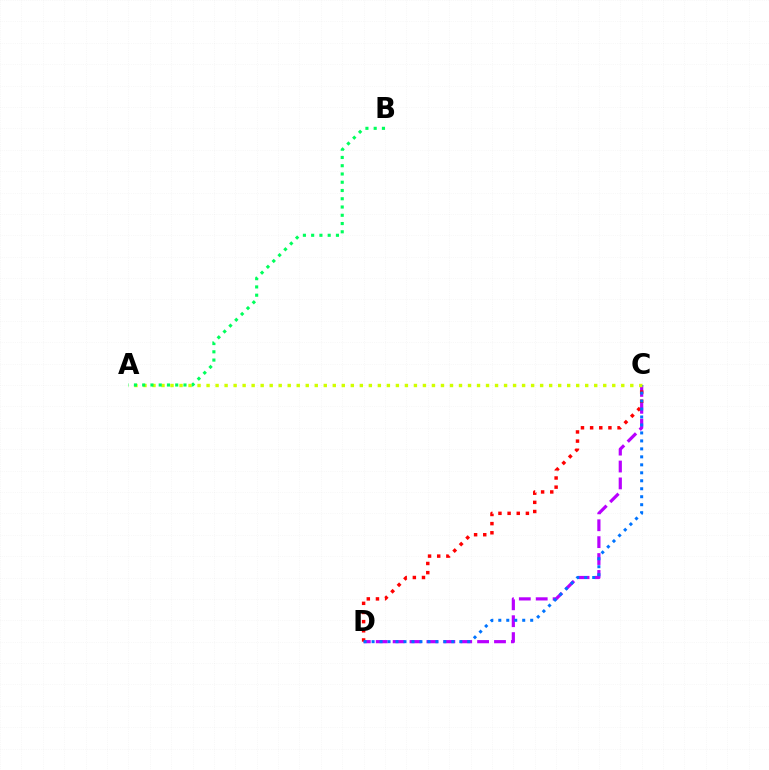{('C', 'D'): [{'color': '#b900ff', 'line_style': 'dashed', 'thickness': 2.3}, {'color': '#ff0000', 'line_style': 'dotted', 'thickness': 2.49}, {'color': '#0074ff', 'line_style': 'dotted', 'thickness': 2.17}], ('A', 'C'): [{'color': '#d1ff00', 'line_style': 'dotted', 'thickness': 2.45}], ('A', 'B'): [{'color': '#00ff5c', 'line_style': 'dotted', 'thickness': 2.24}]}